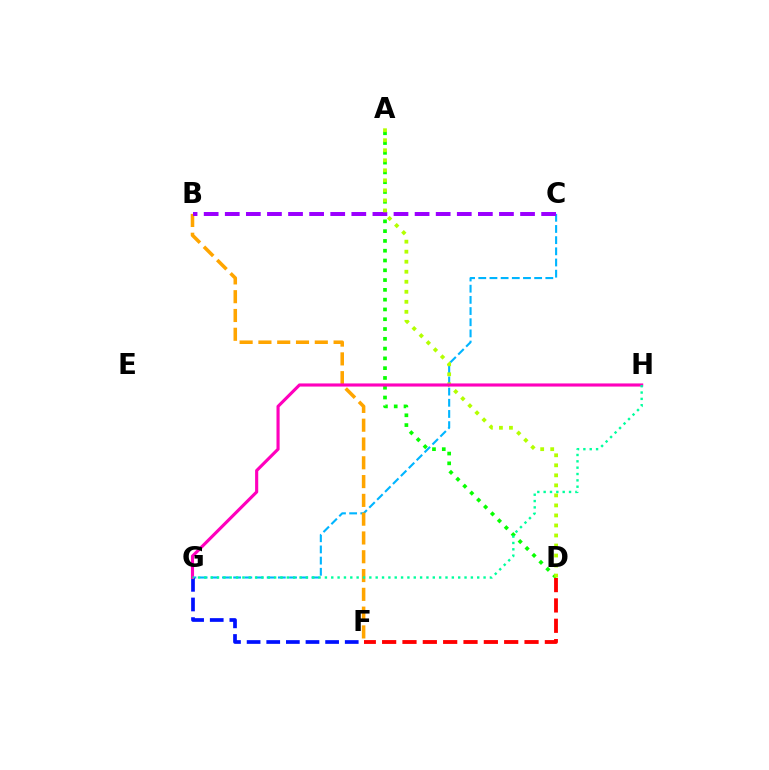{('C', 'G'): [{'color': '#00b5ff', 'line_style': 'dashed', 'thickness': 1.52}], ('F', 'G'): [{'color': '#0010ff', 'line_style': 'dashed', 'thickness': 2.67}], ('B', 'F'): [{'color': '#ffa500', 'line_style': 'dashed', 'thickness': 2.55}], ('A', 'D'): [{'color': '#08ff00', 'line_style': 'dotted', 'thickness': 2.66}, {'color': '#b3ff00', 'line_style': 'dotted', 'thickness': 2.72}], ('B', 'C'): [{'color': '#9b00ff', 'line_style': 'dashed', 'thickness': 2.87}], ('D', 'F'): [{'color': '#ff0000', 'line_style': 'dashed', 'thickness': 2.76}], ('G', 'H'): [{'color': '#ff00bd', 'line_style': 'solid', 'thickness': 2.25}, {'color': '#00ff9d', 'line_style': 'dotted', 'thickness': 1.72}]}